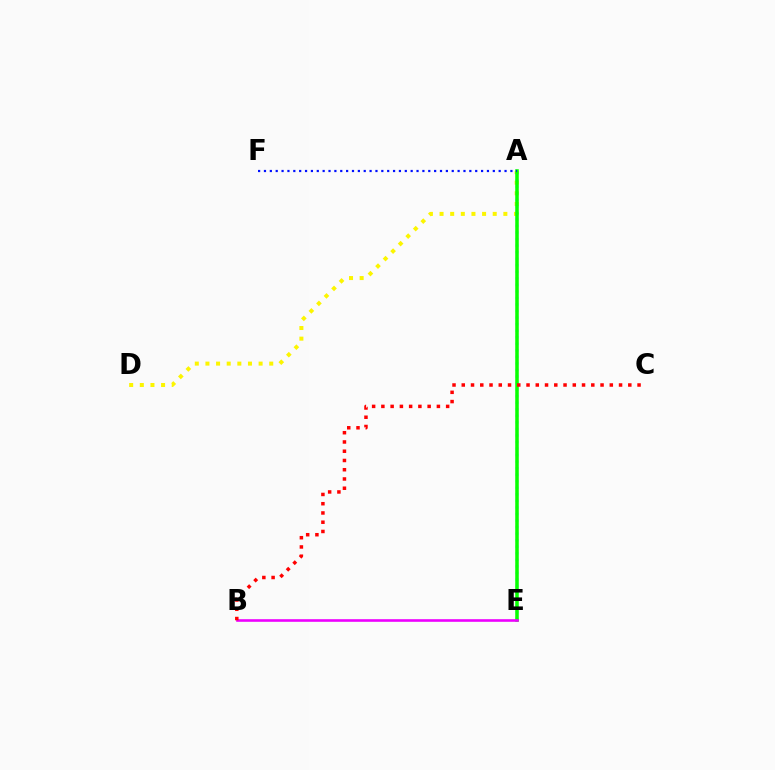{('A', 'D'): [{'color': '#fcf500', 'line_style': 'dotted', 'thickness': 2.89}], ('A', 'E'): [{'color': '#00fff6', 'line_style': 'dotted', 'thickness': 1.78}, {'color': '#08ff00', 'line_style': 'solid', 'thickness': 2.54}], ('B', 'E'): [{'color': '#ee00ff', 'line_style': 'solid', 'thickness': 1.88}], ('A', 'F'): [{'color': '#0010ff', 'line_style': 'dotted', 'thickness': 1.59}], ('B', 'C'): [{'color': '#ff0000', 'line_style': 'dotted', 'thickness': 2.51}]}